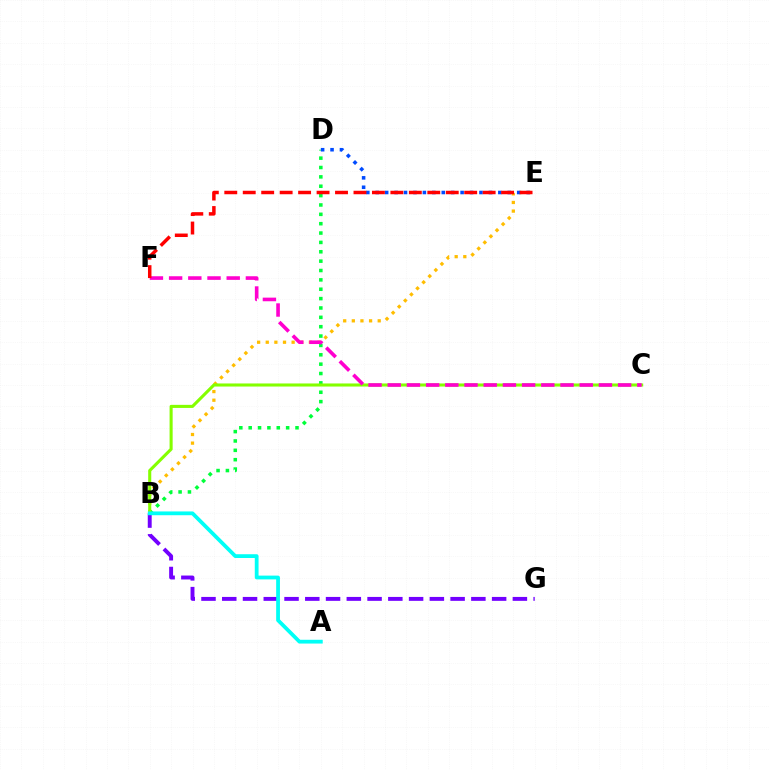{('B', 'E'): [{'color': '#ffbd00', 'line_style': 'dotted', 'thickness': 2.34}], ('B', 'D'): [{'color': '#00ff39', 'line_style': 'dotted', 'thickness': 2.54}], ('B', 'C'): [{'color': '#84ff00', 'line_style': 'solid', 'thickness': 2.22}], ('B', 'G'): [{'color': '#7200ff', 'line_style': 'dashed', 'thickness': 2.82}], ('C', 'F'): [{'color': '#ff00cf', 'line_style': 'dashed', 'thickness': 2.61}], ('D', 'E'): [{'color': '#004bff', 'line_style': 'dotted', 'thickness': 2.56}], ('A', 'B'): [{'color': '#00fff6', 'line_style': 'solid', 'thickness': 2.72}], ('E', 'F'): [{'color': '#ff0000', 'line_style': 'dashed', 'thickness': 2.51}]}